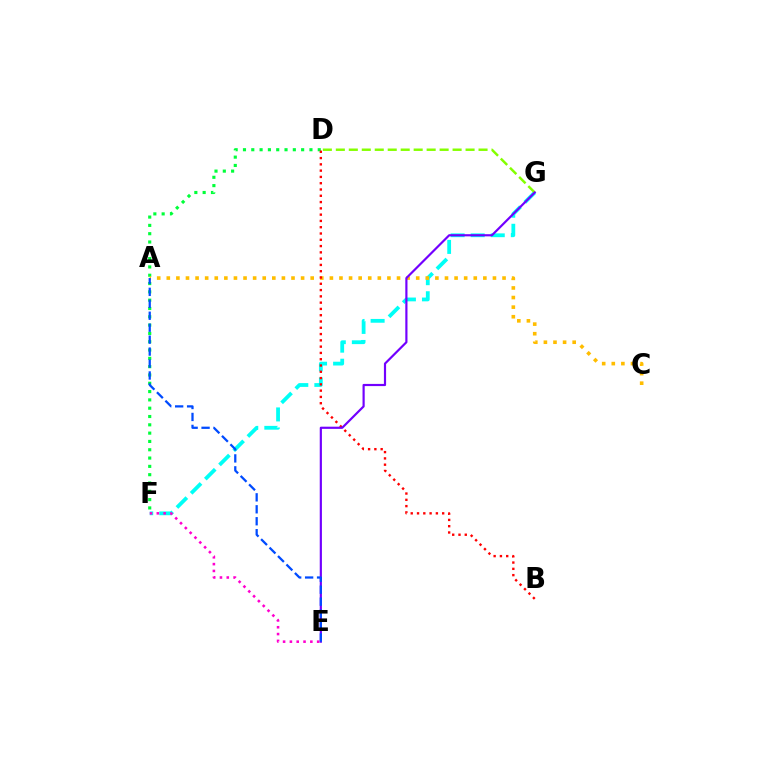{('F', 'G'): [{'color': '#00fff6', 'line_style': 'dashed', 'thickness': 2.73}], ('D', 'F'): [{'color': '#00ff39', 'line_style': 'dotted', 'thickness': 2.26}], ('D', 'G'): [{'color': '#84ff00', 'line_style': 'dashed', 'thickness': 1.76}], ('E', 'F'): [{'color': '#ff00cf', 'line_style': 'dotted', 'thickness': 1.85}], ('A', 'C'): [{'color': '#ffbd00', 'line_style': 'dotted', 'thickness': 2.61}], ('B', 'D'): [{'color': '#ff0000', 'line_style': 'dotted', 'thickness': 1.71}], ('E', 'G'): [{'color': '#7200ff', 'line_style': 'solid', 'thickness': 1.57}], ('A', 'E'): [{'color': '#004bff', 'line_style': 'dashed', 'thickness': 1.62}]}